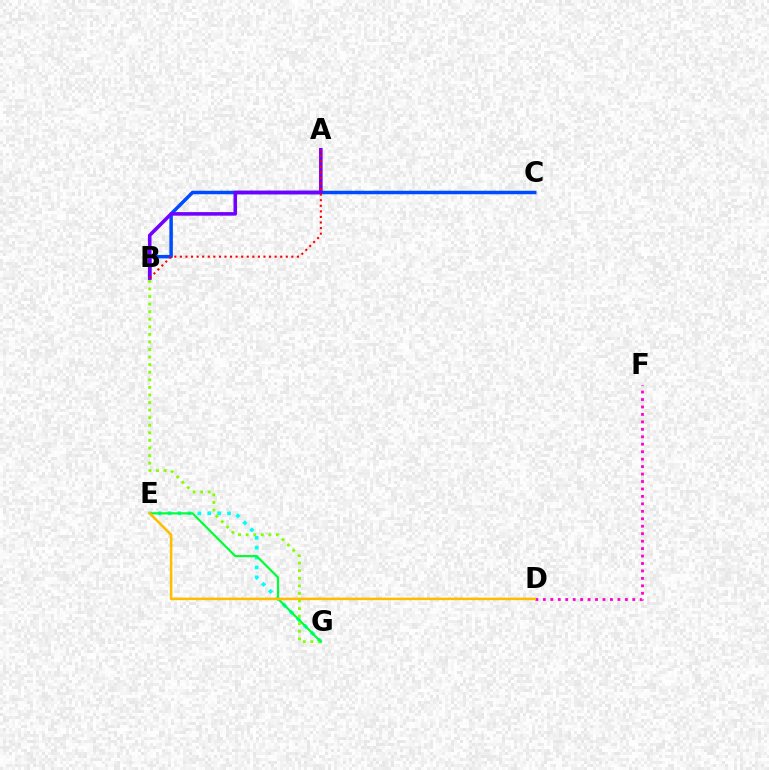{('B', 'C'): [{'color': '#004bff', 'line_style': 'solid', 'thickness': 2.52}], ('A', 'B'): [{'color': '#7200ff', 'line_style': 'solid', 'thickness': 2.57}, {'color': '#ff0000', 'line_style': 'dotted', 'thickness': 1.51}], ('E', 'G'): [{'color': '#00fff6', 'line_style': 'dotted', 'thickness': 2.69}, {'color': '#00ff39', 'line_style': 'solid', 'thickness': 1.58}], ('D', 'F'): [{'color': '#ff00cf', 'line_style': 'dotted', 'thickness': 2.02}], ('B', 'G'): [{'color': '#84ff00', 'line_style': 'dotted', 'thickness': 2.06}], ('D', 'E'): [{'color': '#ffbd00', 'line_style': 'solid', 'thickness': 1.84}]}